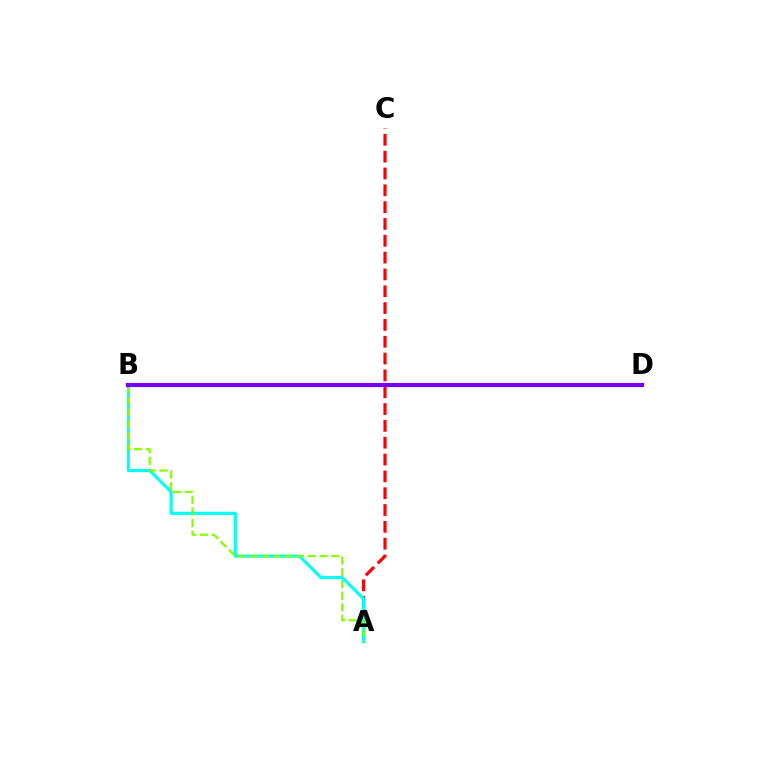{('A', 'C'): [{'color': '#ff0000', 'line_style': 'dashed', 'thickness': 2.29}], ('A', 'B'): [{'color': '#00fff6', 'line_style': 'solid', 'thickness': 2.24}, {'color': '#84ff00', 'line_style': 'dashed', 'thickness': 1.58}], ('B', 'D'): [{'color': '#7200ff', 'line_style': 'solid', 'thickness': 2.99}]}